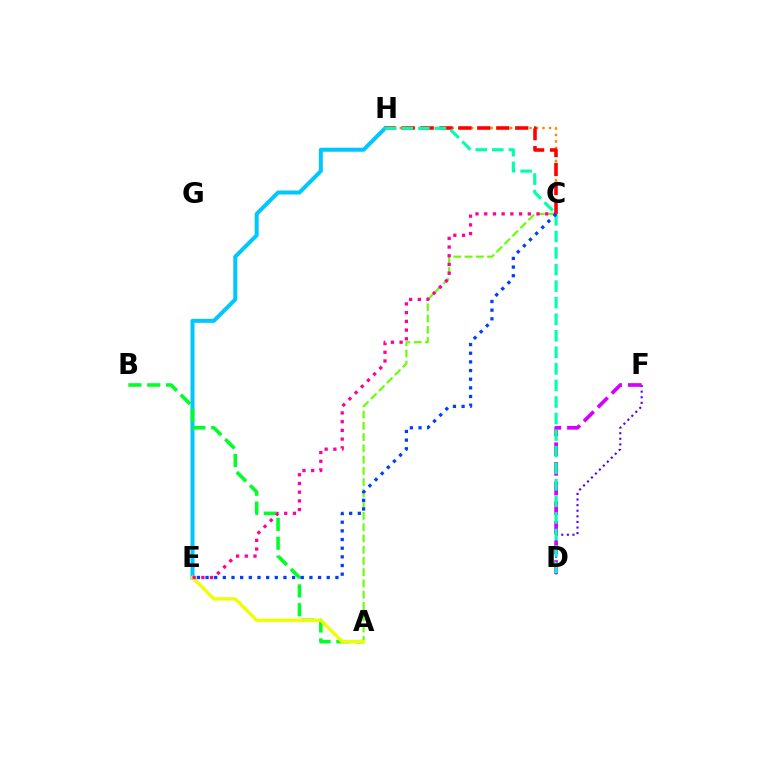{('C', 'H'): [{'color': '#ff8800', 'line_style': 'dotted', 'thickness': 1.76}, {'color': '#ff0000', 'line_style': 'dashed', 'thickness': 2.57}], ('D', 'F'): [{'color': '#4f00ff', 'line_style': 'dotted', 'thickness': 1.52}, {'color': '#d600ff', 'line_style': 'dashed', 'thickness': 2.67}], ('E', 'H'): [{'color': '#00c7ff', 'line_style': 'solid', 'thickness': 2.89}], ('A', 'C'): [{'color': '#66ff00', 'line_style': 'dashed', 'thickness': 1.53}], ('A', 'B'): [{'color': '#00ff27', 'line_style': 'dashed', 'thickness': 2.56}], ('A', 'E'): [{'color': '#eeff00', 'line_style': 'solid', 'thickness': 2.42}], ('D', 'H'): [{'color': '#00ffaf', 'line_style': 'dashed', 'thickness': 2.25}], ('C', 'E'): [{'color': '#ff00a0', 'line_style': 'dotted', 'thickness': 2.37}, {'color': '#003fff', 'line_style': 'dotted', 'thickness': 2.35}]}